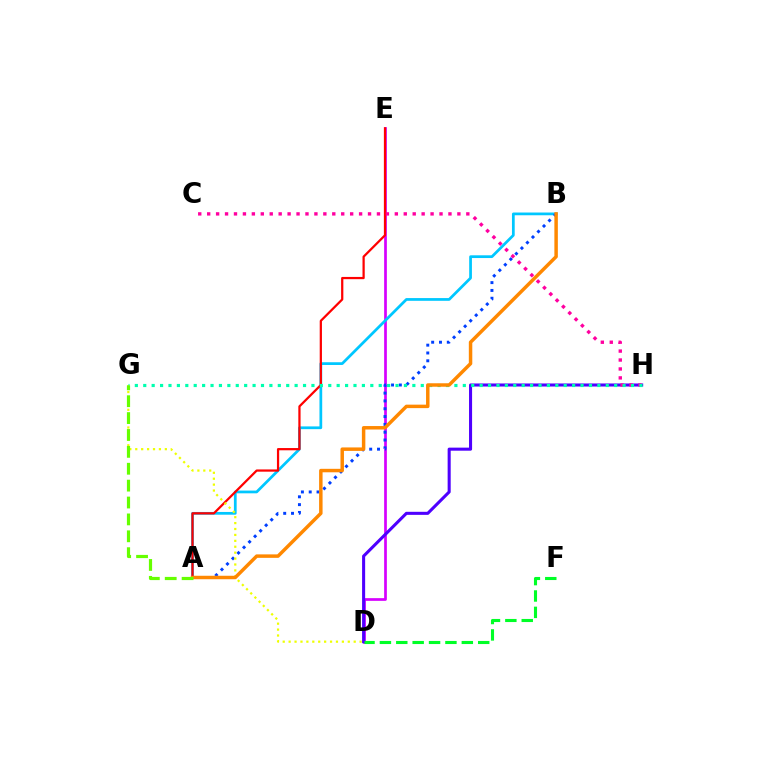{('D', 'E'): [{'color': '#d600ff', 'line_style': 'solid', 'thickness': 1.95}], ('A', 'B'): [{'color': '#00c7ff', 'line_style': 'solid', 'thickness': 1.97}, {'color': '#003fff', 'line_style': 'dotted', 'thickness': 2.12}, {'color': '#ff8800', 'line_style': 'solid', 'thickness': 2.5}], ('A', 'E'): [{'color': '#ff0000', 'line_style': 'solid', 'thickness': 1.61}], ('D', 'G'): [{'color': '#eeff00', 'line_style': 'dotted', 'thickness': 1.61}], ('D', 'H'): [{'color': '#4f00ff', 'line_style': 'solid', 'thickness': 2.2}], ('C', 'H'): [{'color': '#ff00a0', 'line_style': 'dotted', 'thickness': 2.43}], ('G', 'H'): [{'color': '#00ffaf', 'line_style': 'dotted', 'thickness': 2.28}], ('D', 'F'): [{'color': '#00ff27', 'line_style': 'dashed', 'thickness': 2.23}], ('A', 'G'): [{'color': '#66ff00', 'line_style': 'dashed', 'thickness': 2.29}]}